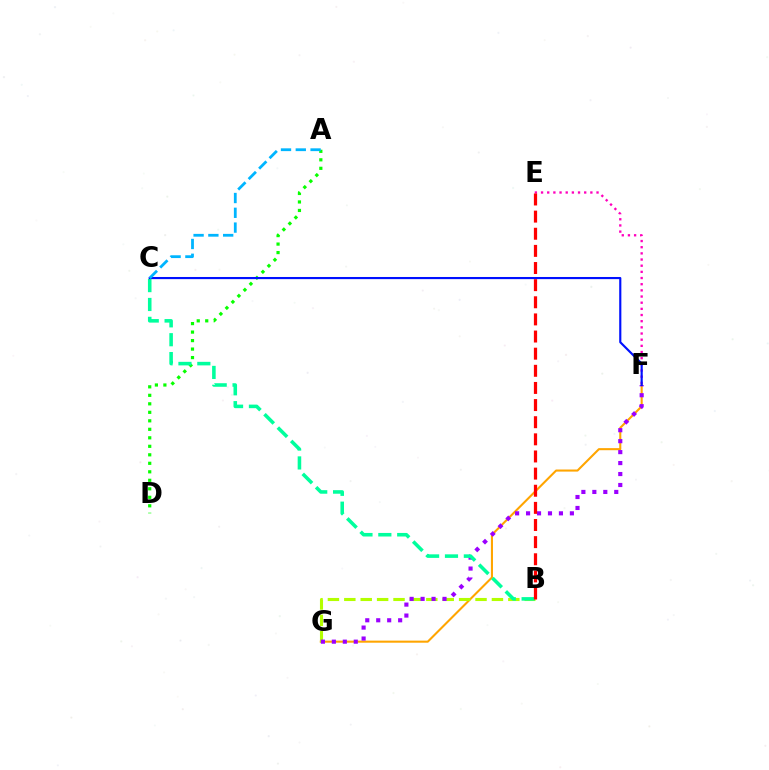{('F', 'G'): [{'color': '#ffa500', 'line_style': 'solid', 'thickness': 1.5}, {'color': '#9b00ff', 'line_style': 'dotted', 'thickness': 2.98}], ('B', 'G'): [{'color': '#b3ff00', 'line_style': 'dashed', 'thickness': 2.23}], ('A', 'D'): [{'color': '#08ff00', 'line_style': 'dotted', 'thickness': 2.31}], ('B', 'C'): [{'color': '#00ff9d', 'line_style': 'dashed', 'thickness': 2.56}], ('E', 'F'): [{'color': '#ff00bd', 'line_style': 'dotted', 'thickness': 1.68}], ('B', 'E'): [{'color': '#ff0000', 'line_style': 'dashed', 'thickness': 2.33}], ('C', 'F'): [{'color': '#0010ff', 'line_style': 'solid', 'thickness': 1.54}], ('A', 'C'): [{'color': '#00b5ff', 'line_style': 'dashed', 'thickness': 2.01}]}